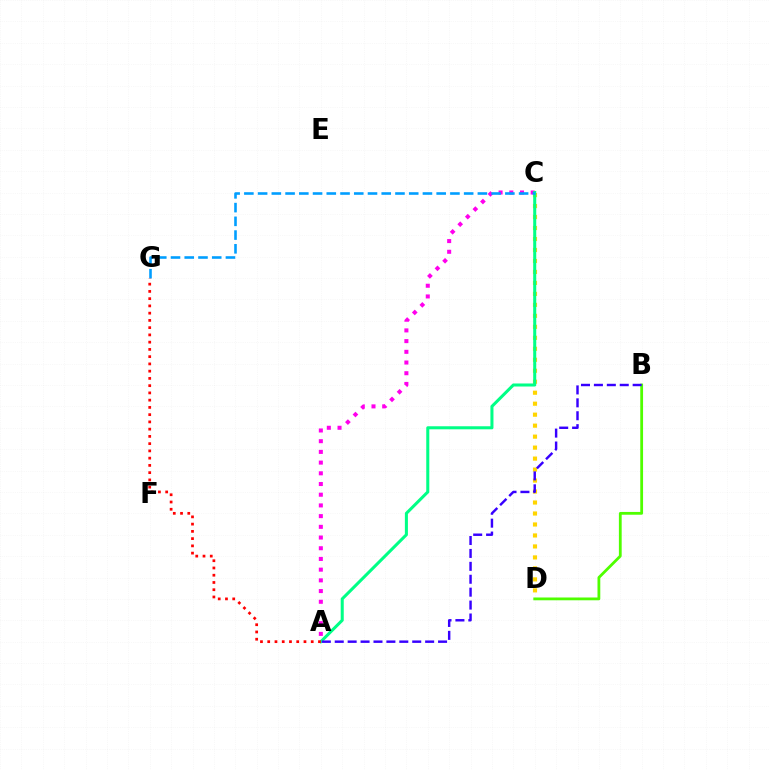{('A', 'C'): [{'color': '#ff00ed', 'line_style': 'dotted', 'thickness': 2.91}, {'color': '#00ff86', 'line_style': 'solid', 'thickness': 2.19}], ('B', 'D'): [{'color': '#4fff00', 'line_style': 'solid', 'thickness': 2.01}], ('C', 'D'): [{'color': '#ffd500', 'line_style': 'dotted', 'thickness': 2.98}], ('C', 'G'): [{'color': '#009eff', 'line_style': 'dashed', 'thickness': 1.87}], ('A', 'B'): [{'color': '#3700ff', 'line_style': 'dashed', 'thickness': 1.75}], ('A', 'G'): [{'color': '#ff0000', 'line_style': 'dotted', 'thickness': 1.97}]}